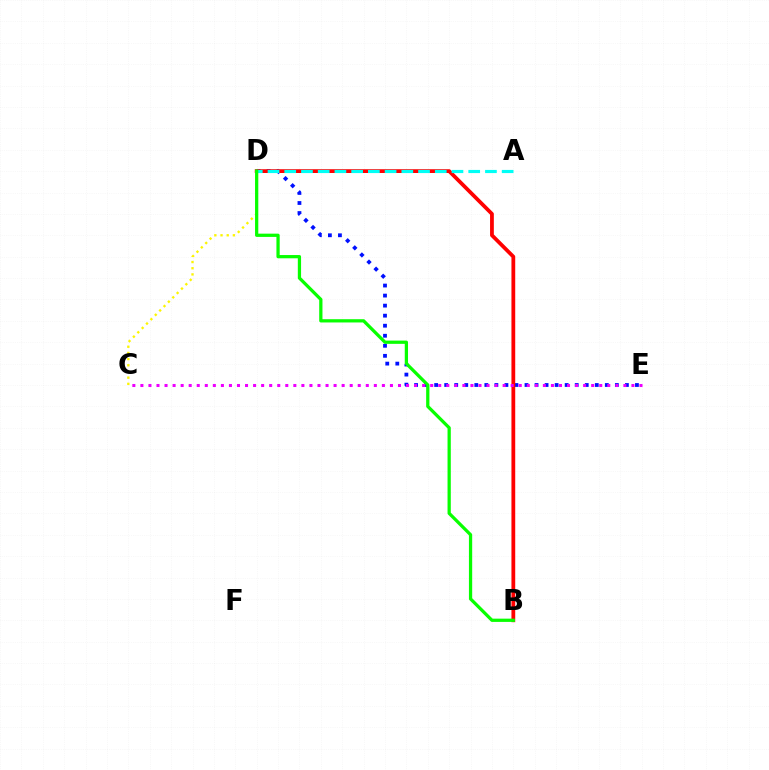{('D', 'E'): [{'color': '#0010ff', 'line_style': 'dotted', 'thickness': 2.73}], ('B', 'D'): [{'color': '#ff0000', 'line_style': 'solid', 'thickness': 2.72}, {'color': '#08ff00', 'line_style': 'solid', 'thickness': 2.34}], ('C', 'D'): [{'color': '#fcf500', 'line_style': 'dotted', 'thickness': 1.68}], ('A', 'D'): [{'color': '#00fff6', 'line_style': 'dashed', 'thickness': 2.27}], ('C', 'E'): [{'color': '#ee00ff', 'line_style': 'dotted', 'thickness': 2.19}]}